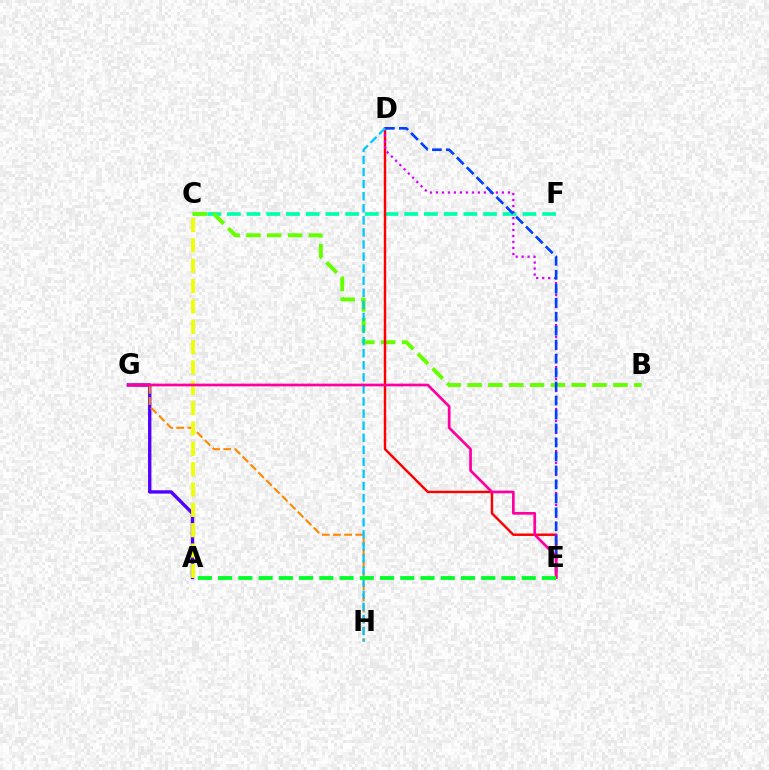{('C', 'F'): [{'color': '#00ffaf', 'line_style': 'dashed', 'thickness': 2.68}], ('B', 'C'): [{'color': '#66ff00', 'line_style': 'dashed', 'thickness': 2.83}], ('A', 'G'): [{'color': '#4f00ff', 'line_style': 'solid', 'thickness': 2.42}], ('G', 'H'): [{'color': '#ff8800', 'line_style': 'dashed', 'thickness': 1.52}], ('D', 'E'): [{'color': '#ff0000', 'line_style': 'solid', 'thickness': 1.75}, {'color': '#d600ff', 'line_style': 'dotted', 'thickness': 1.63}, {'color': '#003fff', 'line_style': 'dashed', 'thickness': 1.9}], ('A', 'C'): [{'color': '#eeff00', 'line_style': 'dashed', 'thickness': 2.76}], ('D', 'H'): [{'color': '#00c7ff', 'line_style': 'dashed', 'thickness': 1.64}], ('E', 'G'): [{'color': '#ff00a0', 'line_style': 'solid', 'thickness': 1.96}], ('A', 'E'): [{'color': '#00ff27', 'line_style': 'dashed', 'thickness': 2.75}]}